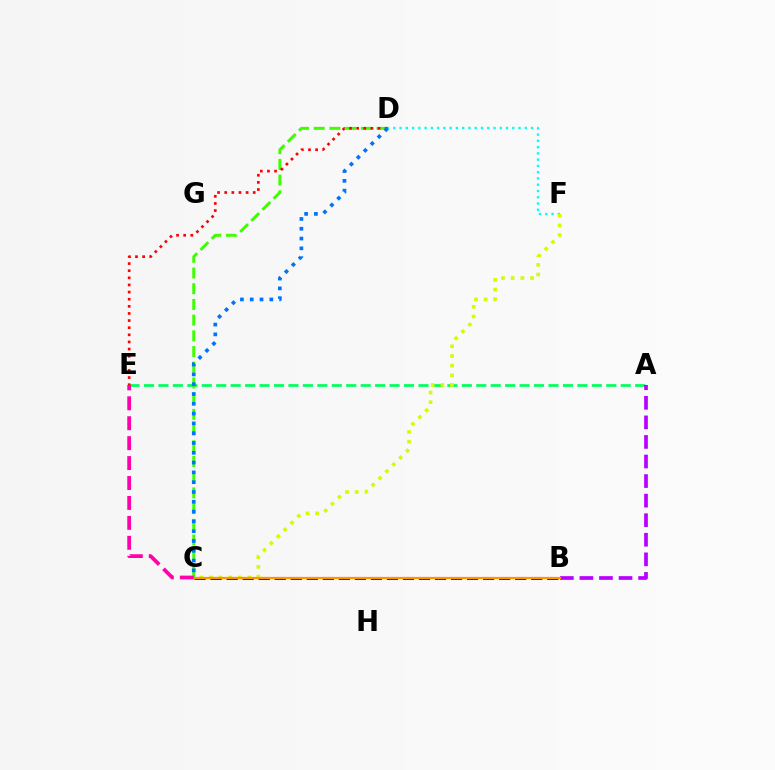{('A', 'E'): [{'color': '#00ff5c', 'line_style': 'dashed', 'thickness': 1.96}], ('C', 'D'): [{'color': '#3dff00', 'line_style': 'dashed', 'thickness': 2.13}, {'color': '#0074ff', 'line_style': 'dotted', 'thickness': 2.66}], ('A', 'B'): [{'color': '#b900ff', 'line_style': 'dashed', 'thickness': 2.66}], ('D', 'F'): [{'color': '#00fff6', 'line_style': 'dotted', 'thickness': 1.7}], ('C', 'F'): [{'color': '#d1ff00', 'line_style': 'dotted', 'thickness': 2.63}], ('D', 'E'): [{'color': '#ff0000', 'line_style': 'dotted', 'thickness': 1.94}], ('B', 'C'): [{'color': '#2500ff', 'line_style': 'dashed', 'thickness': 2.18}, {'color': '#ff9400', 'line_style': 'solid', 'thickness': 1.62}], ('C', 'E'): [{'color': '#ff00ac', 'line_style': 'dashed', 'thickness': 2.71}]}